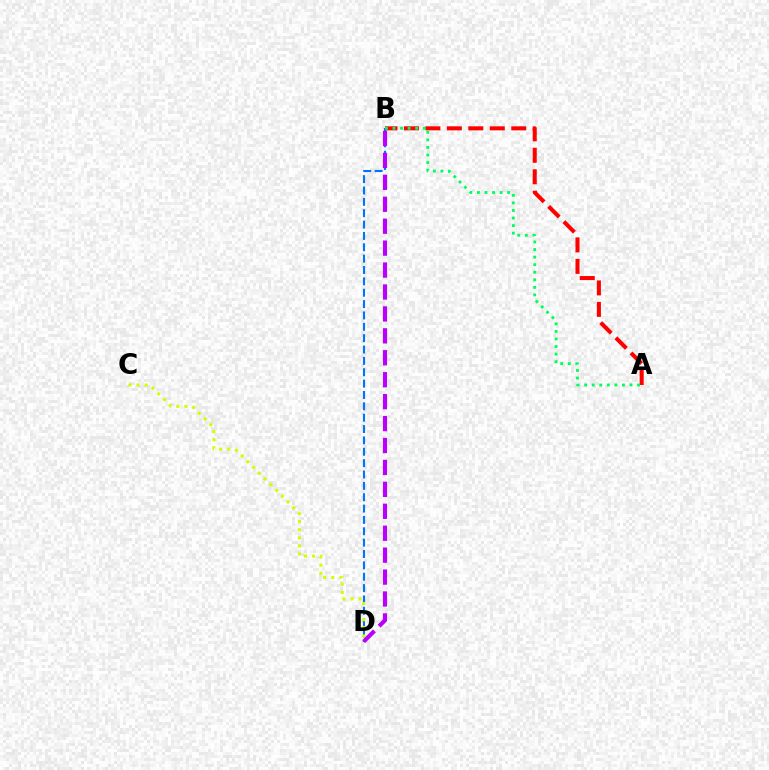{('B', 'D'): [{'color': '#0074ff', 'line_style': 'dashed', 'thickness': 1.54}, {'color': '#b900ff', 'line_style': 'dashed', 'thickness': 2.98}], ('A', 'B'): [{'color': '#ff0000', 'line_style': 'dashed', 'thickness': 2.92}, {'color': '#00ff5c', 'line_style': 'dotted', 'thickness': 2.05}], ('C', 'D'): [{'color': '#d1ff00', 'line_style': 'dotted', 'thickness': 2.21}]}